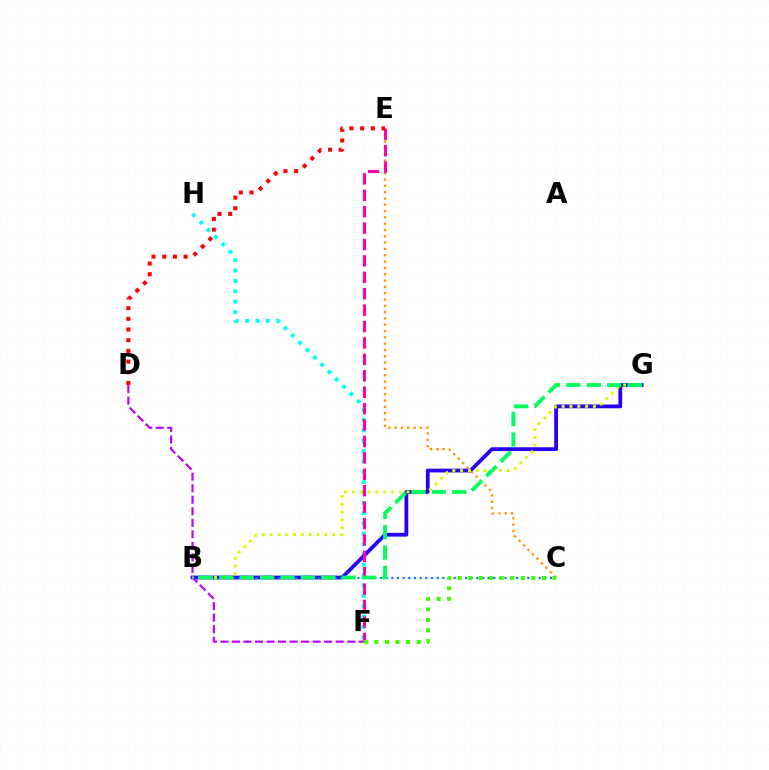{('F', 'H'): [{'color': '#00fff6', 'line_style': 'dotted', 'thickness': 2.81}], ('B', 'G'): [{'color': '#2500ff', 'line_style': 'solid', 'thickness': 2.73}, {'color': '#d1ff00', 'line_style': 'dotted', 'thickness': 2.12}, {'color': '#00ff5c', 'line_style': 'dashed', 'thickness': 2.77}], ('C', 'E'): [{'color': '#ff9400', 'line_style': 'dotted', 'thickness': 1.72}], ('D', 'F'): [{'color': '#b900ff', 'line_style': 'dashed', 'thickness': 1.57}], ('E', 'F'): [{'color': '#ff00ac', 'line_style': 'dashed', 'thickness': 2.23}], ('D', 'E'): [{'color': '#ff0000', 'line_style': 'dotted', 'thickness': 2.9}], ('B', 'C'): [{'color': '#0074ff', 'line_style': 'dotted', 'thickness': 1.54}], ('C', 'F'): [{'color': '#3dff00', 'line_style': 'dotted', 'thickness': 2.86}]}